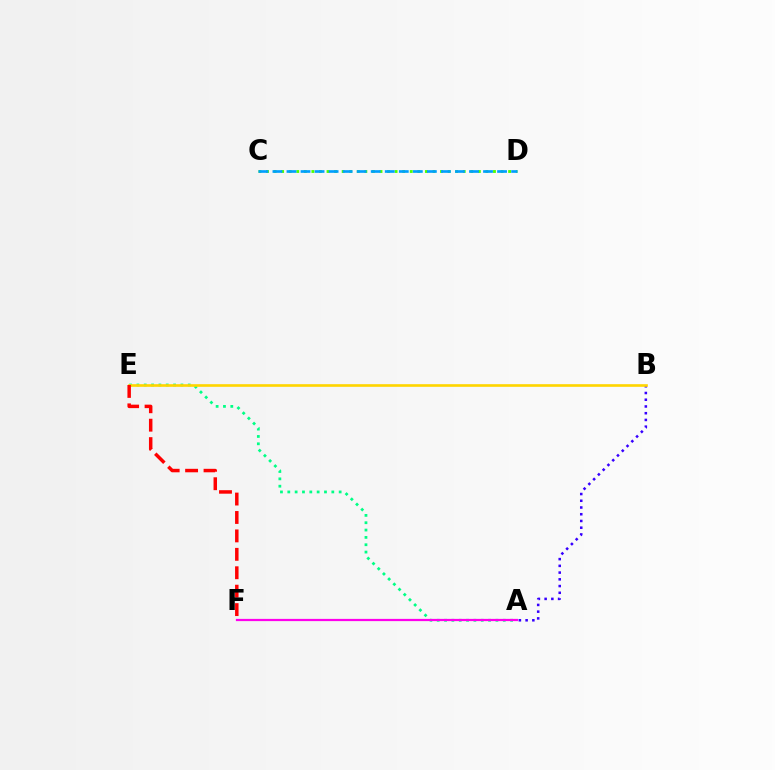{('A', 'B'): [{'color': '#3700ff', 'line_style': 'dotted', 'thickness': 1.83}], ('A', 'E'): [{'color': '#00ff86', 'line_style': 'dotted', 'thickness': 1.99}], ('B', 'E'): [{'color': '#ffd500', 'line_style': 'solid', 'thickness': 1.9}], ('A', 'F'): [{'color': '#ff00ed', 'line_style': 'solid', 'thickness': 1.61}], ('C', 'D'): [{'color': '#4fff00', 'line_style': 'dotted', 'thickness': 2.06}, {'color': '#009eff', 'line_style': 'dashed', 'thickness': 1.91}], ('E', 'F'): [{'color': '#ff0000', 'line_style': 'dashed', 'thickness': 2.5}]}